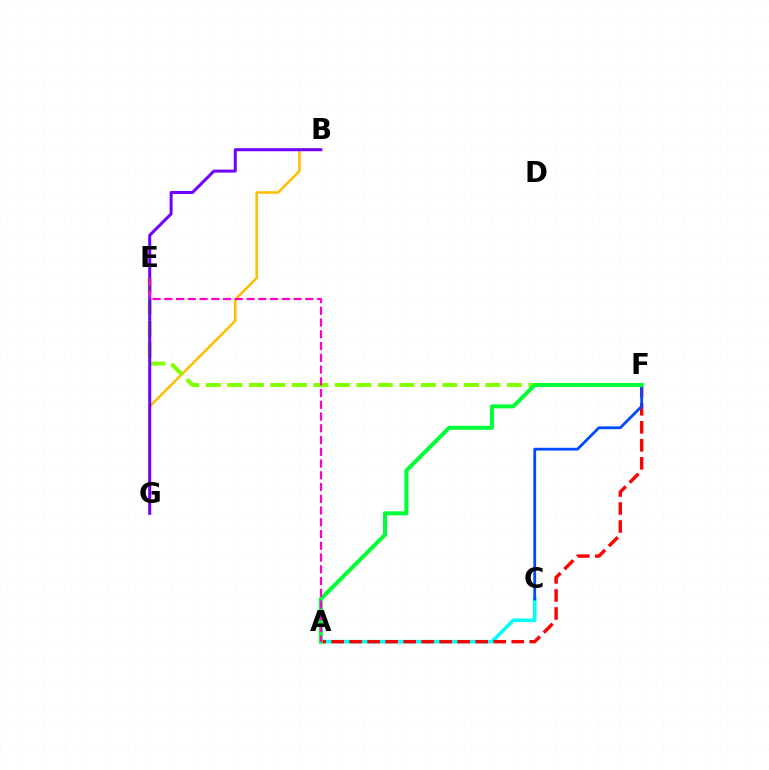{('A', 'C'): [{'color': '#00fff6', 'line_style': 'solid', 'thickness': 2.57}], ('B', 'G'): [{'color': '#ffbd00', 'line_style': 'solid', 'thickness': 1.81}, {'color': '#7200ff', 'line_style': 'solid', 'thickness': 2.17}], ('A', 'F'): [{'color': '#ff0000', 'line_style': 'dashed', 'thickness': 2.45}, {'color': '#00ff39', 'line_style': 'solid', 'thickness': 2.89}], ('E', 'F'): [{'color': '#84ff00', 'line_style': 'dashed', 'thickness': 2.92}], ('C', 'F'): [{'color': '#004bff', 'line_style': 'solid', 'thickness': 2.01}], ('A', 'E'): [{'color': '#ff00cf', 'line_style': 'dashed', 'thickness': 1.6}]}